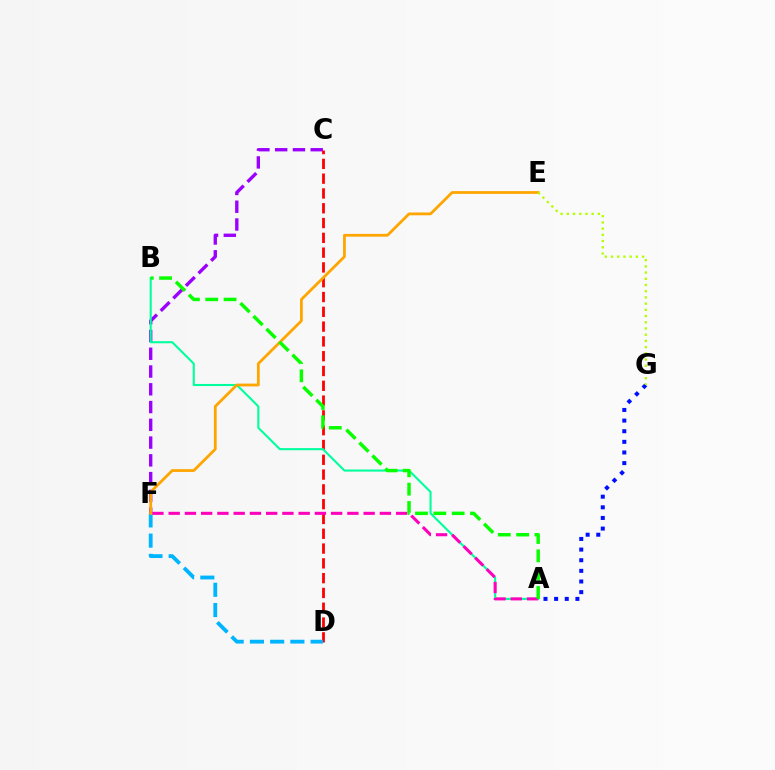{('C', 'F'): [{'color': '#9b00ff', 'line_style': 'dashed', 'thickness': 2.41}], ('C', 'D'): [{'color': '#ff0000', 'line_style': 'dashed', 'thickness': 2.01}], ('D', 'F'): [{'color': '#00b5ff', 'line_style': 'dashed', 'thickness': 2.75}], ('A', 'G'): [{'color': '#0010ff', 'line_style': 'dotted', 'thickness': 2.89}], ('A', 'B'): [{'color': '#00ff9d', 'line_style': 'solid', 'thickness': 1.51}, {'color': '#08ff00', 'line_style': 'dashed', 'thickness': 2.49}], ('A', 'F'): [{'color': '#ff00bd', 'line_style': 'dashed', 'thickness': 2.21}], ('E', 'F'): [{'color': '#ffa500', 'line_style': 'solid', 'thickness': 2.0}], ('E', 'G'): [{'color': '#b3ff00', 'line_style': 'dotted', 'thickness': 1.69}]}